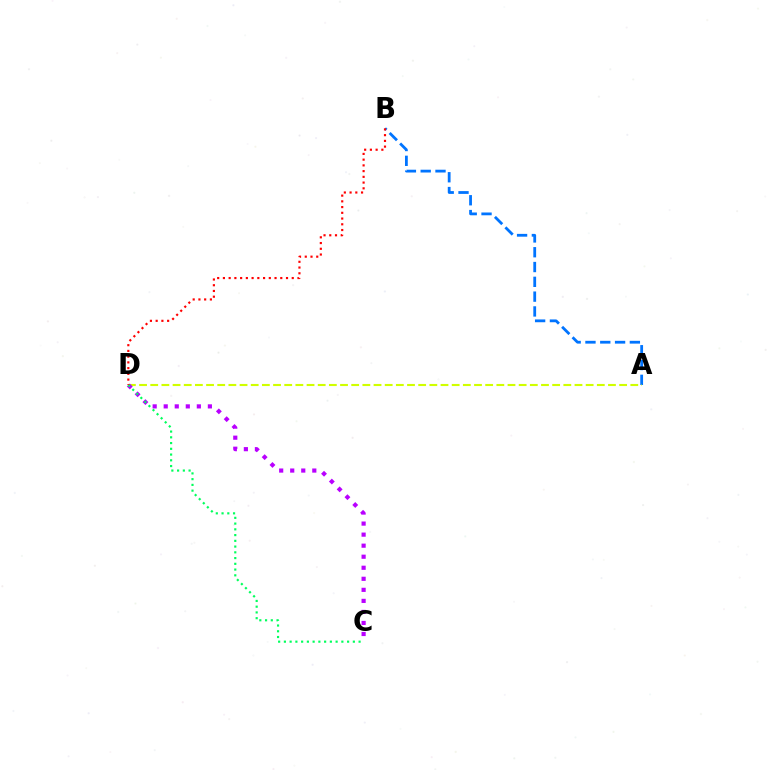{('A', 'B'): [{'color': '#0074ff', 'line_style': 'dashed', 'thickness': 2.01}], ('A', 'D'): [{'color': '#d1ff00', 'line_style': 'dashed', 'thickness': 1.52}], ('C', 'D'): [{'color': '#b900ff', 'line_style': 'dotted', 'thickness': 3.0}, {'color': '#00ff5c', 'line_style': 'dotted', 'thickness': 1.56}], ('B', 'D'): [{'color': '#ff0000', 'line_style': 'dotted', 'thickness': 1.56}]}